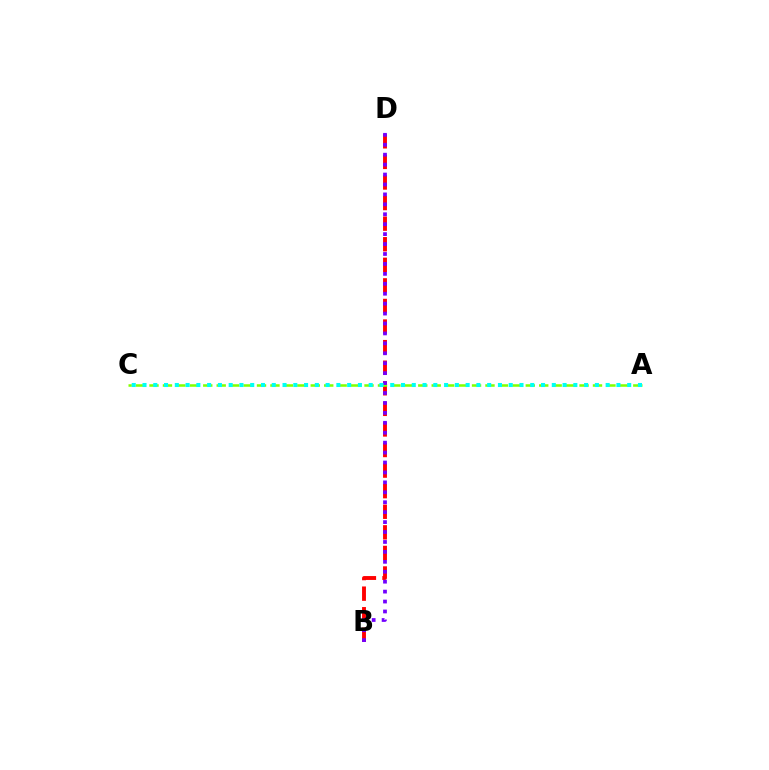{('B', 'D'): [{'color': '#ff0000', 'line_style': 'dashed', 'thickness': 2.8}, {'color': '#7200ff', 'line_style': 'dotted', 'thickness': 2.7}], ('A', 'C'): [{'color': '#84ff00', 'line_style': 'dashed', 'thickness': 1.83}, {'color': '#00fff6', 'line_style': 'dotted', 'thickness': 2.93}]}